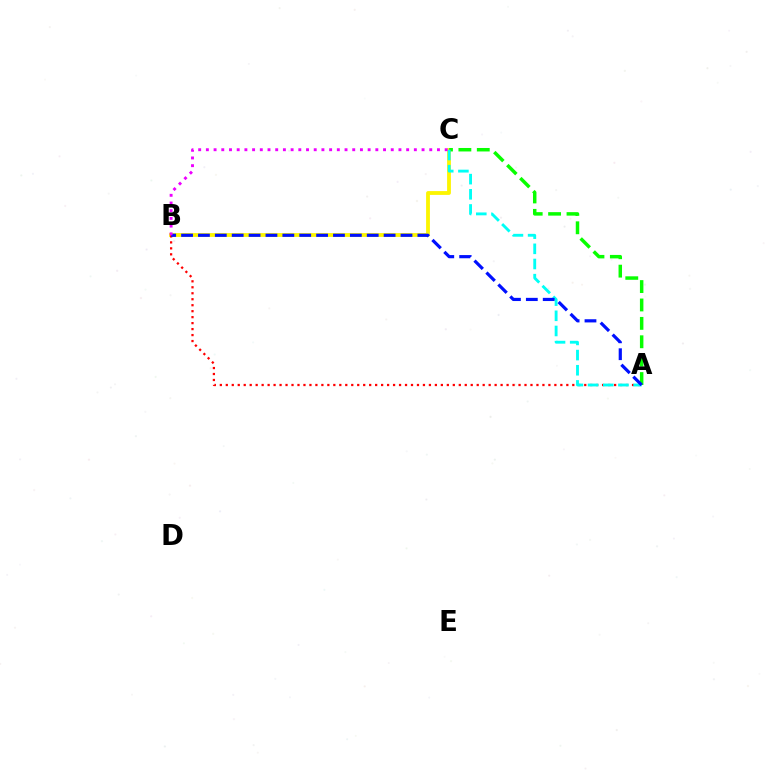{('B', 'C'): [{'color': '#fcf500', 'line_style': 'solid', 'thickness': 2.74}, {'color': '#ee00ff', 'line_style': 'dotted', 'thickness': 2.09}], ('A', 'B'): [{'color': '#ff0000', 'line_style': 'dotted', 'thickness': 1.62}, {'color': '#0010ff', 'line_style': 'dashed', 'thickness': 2.29}], ('A', 'C'): [{'color': '#08ff00', 'line_style': 'dashed', 'thickness': 2.5}, {'color': '#00fff6', 'line_style': 'dashed', 'thickness': 2.06}]}